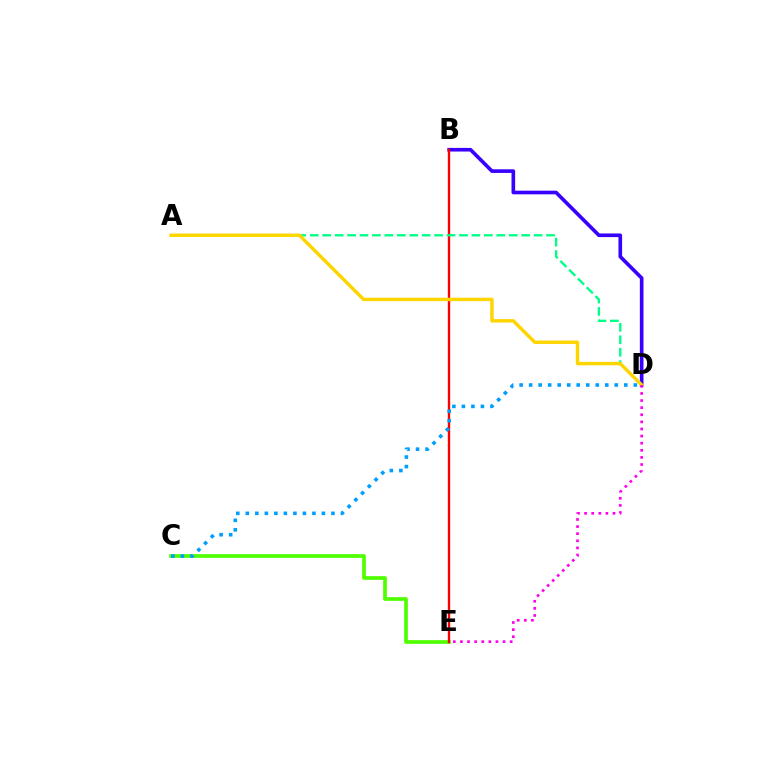{('C', 'E'): [{'color': '#4fff00', 'line_style': 'solid', 'thickness': 2.67}], ('B', 'D'): [{'color': '#3700ff', 'line_style': 'solid', 'thickness': 2.62}], ('B', 'E'): [{'color': '#ff0000', 'line_style': 'solid', 'thickness': 1.7}], ('A', 'D'): [{'color': '#00ff86', 'line_style': 'dashed', 'thickness': 1.69}, {'color': '#ffd500', 'line_style': 'solid', 'thickness': 2.46}], ('D', 'E'): [{'color': '#ff00ed', 'line_style': 'dotted', 'thickness': 1.93}], ('C', 'D'): [{'color': '#009eff', 'line_style': 'dotted', 'thickness': 2.59}]}